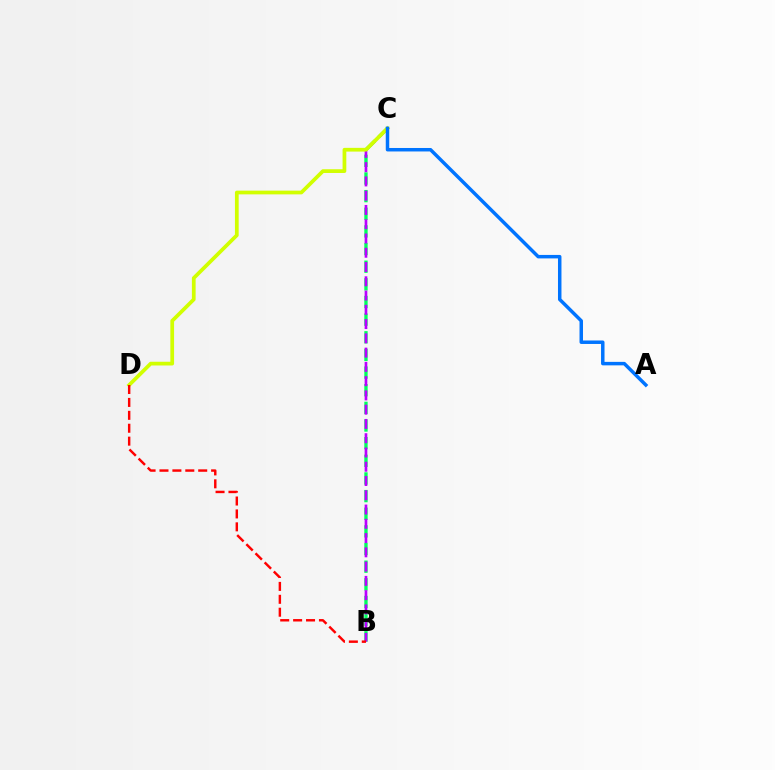{('B', 'C'): [{'color': '#00ff5c', 'line_style': 'dashed', 'thickness': 2.4}, {'color': '#b900ff', 'line_style': 'dashed', 'thickness': 1.94}], ('C', 'D'): [{'color': '#d1ff00', 'line_style': 'solid', 'thickness': 2.69}], ('A', 'C'): [{'color': '#0074ff', 'line_style': 'solid', 'thickness': 2.5}], ('B', 'D'): [{'color': '#ff0000', 'line_style': 'dashed', 'thickness': 1.75}]}